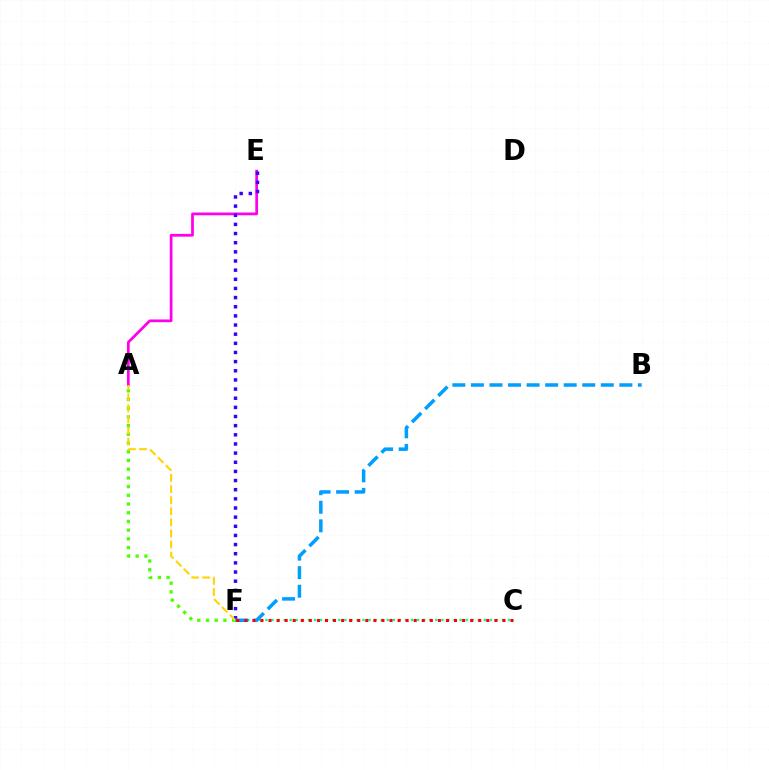{('A', 'E'): [{'color': '#ff00ed', 'line_style': 'solid', 'thickness': 1.98}], ('E', 'F'): [{'color': '#3700ff', 'line_style': 'dotted', 'thickness': 2.49}], ('C', 'F'): [{'color': '#00ff86', 'line_style': 'dotted', 'thickness': 1.65}, {'color': '#ff0000', 'line_style': 'dotted', 'thickness': 2.19}], ('A', 'F'): [{'color': '#4fff00', 'line_style': 'dotted', 'thickness': 2.37}, {'color': '#ffd500', 'line_style': 'dashed', 'thickness': 1.51}], ('B', 'F'): [{'color': '#009eff', 'line_style': 'dashed', 'thickness': 2.52}]}